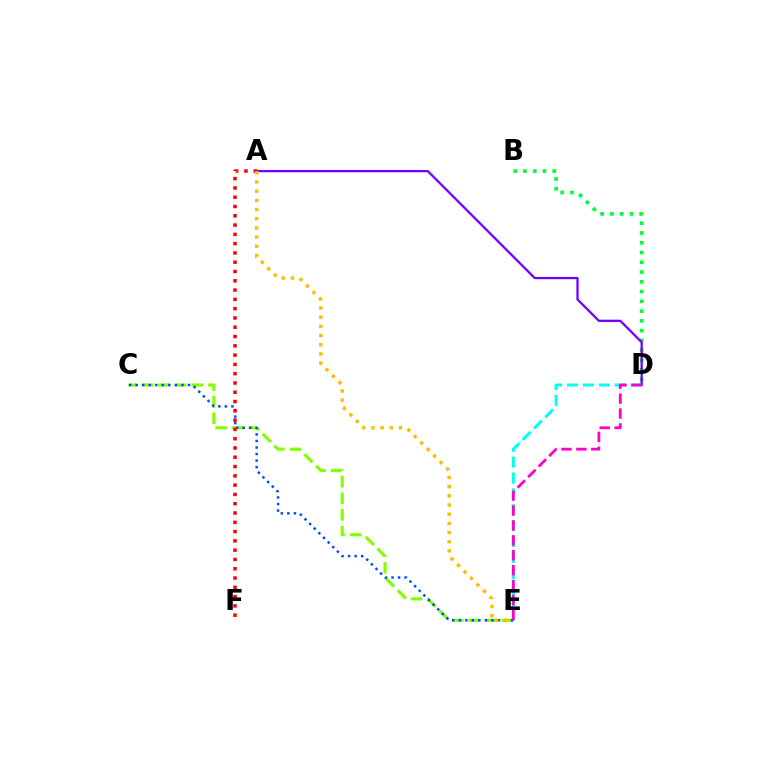{('D', 'E'): [{'color': '#00fff6', 'line_style': 'dashed', 'thickness': 2.16}, {'color': '#ff00cf', 'line_style': 'dashed', 'thickness': 2.02}], ('B', 'D'): [{'color': '#00ff39', 'line_style': 'dotted', 'thickness': 2.65}], ('C', 'E'): [{'color': '#84ff00', 'line_style': 'dashed', 'thickness': 2.26}, {'color': '#004bff', 'line_style': 'dotted', 'thickness': 1.78}], ('A', 'D'): [{'color': '#7200ff', 'line_style': 'solid', 'thickness': 1.64}], ('A', 'F'): [{'color': '#ff0000', 'line_style': 'dotted', 'thickness': 2.52}], ('A', 'E'): [{'color': '#ffbd00', 'line_style': 'dotted', 'thickness': 2.49}]}